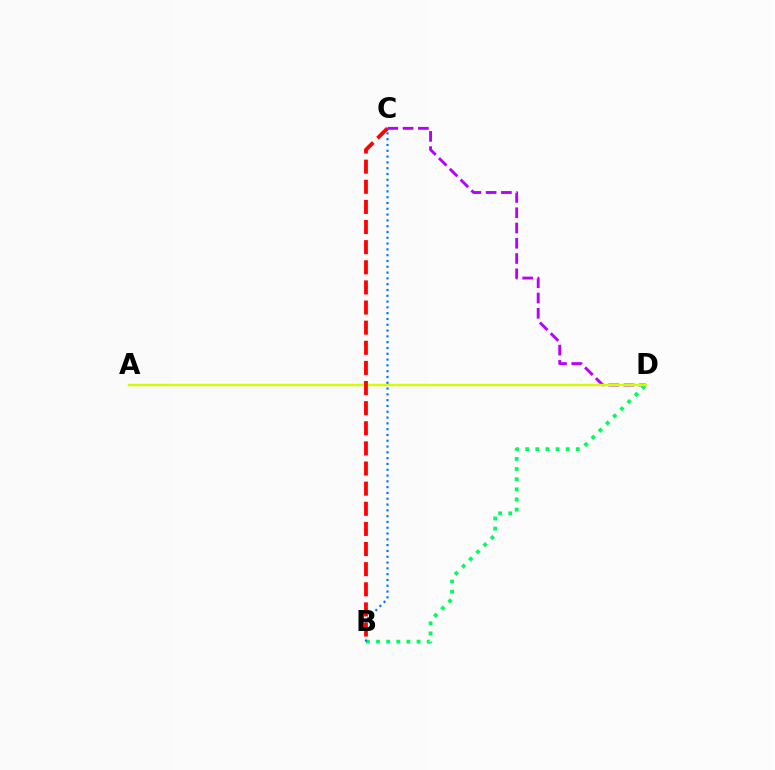{('C', 'D'): [{'color': '#b900ff', 'line_style': 'dashed', 'thickness': 2.07}], ('B', 'D'): [{'color': '#00ff5c', 'line_style': 'dotted', 'thickness': 2.75}], ('A', 'D'): [{'color': '#d1ff00', 'line_style': 'solid', 'thickness': 1.71}], ('B', 'C'): [{'color': '#0074ff', 'line_style': 'dotted', 'thickness': 1.58}, {'color': '#ff0000', 'line_style': 'dashed', 'thickness': 2.73}]}